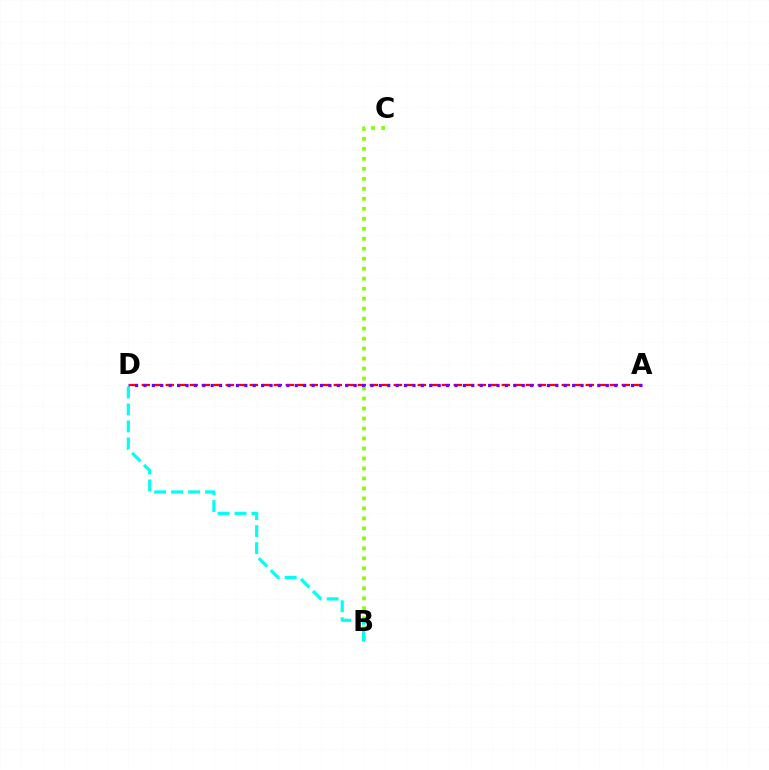{('B', 'C'): [{'color': '#84ff00', 'line_style': 'dotted', 'thickness': 2.71}], ('A', 'D'): [{'color': '#ff0000', 'line_style': 'dashed', 'thickness': 1.63}, {'color': '#7200ff', 'line_style': 'dotted', 'thickness': 2.28}], ('B', 'D'): [{'color': '#00fff6', 'line_style': 'dashed', 'thickness': 2.3}]}